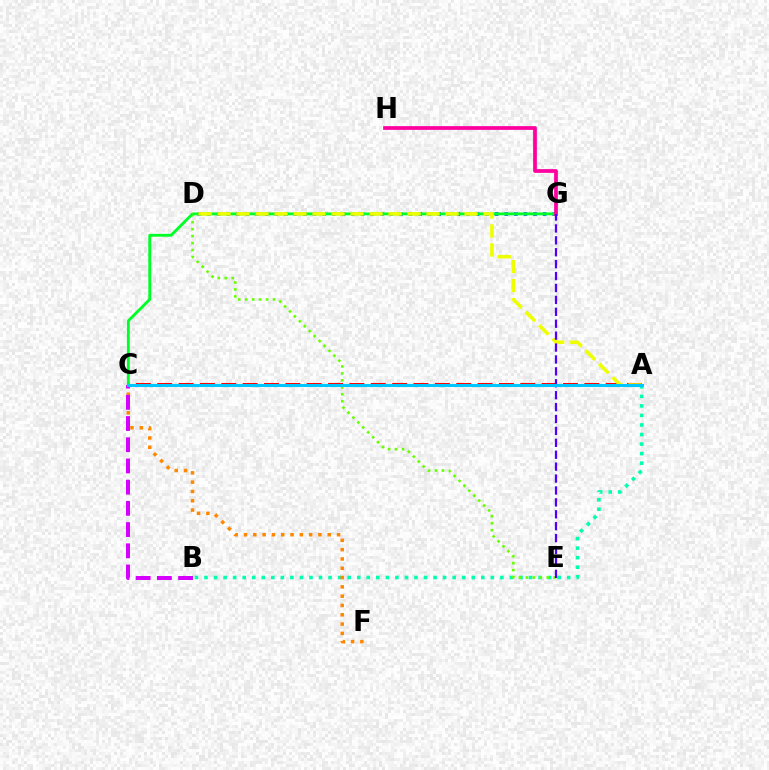{('A', 'C'): [{'color': '#ff0000', 'line_style': 'dashed', 'thickness': 2.9}, {'color': '#00c7ff', 'line_style': 'solid', 'thickness': 2.19}], ('A', 'B'): [{'color': '#00ffaf', 'line_style': 'dotted', 'thickness': 2.59}], ('C', 'F'): [{'color': '#ff8800', 'line_style': 'dotted', 'thickness': 2.53}], ('D', 'G'): [{'color': '#003fff', 'line_style': 'dotted', 'thickness': 2.6}], ('D', 'E'): [{'color': '#66ff00', 'line_style': 'dotted', 'thickness': 1.89}], ('B', 'C'): [{'color': '#d600ff', 'line_style': 'dashed', 'thickness': 2.88}], ('C', 'G'): [{'color': '#00ff27', 'line_style': 'solid', 'thickness': 2.06}], ('A', 'D'): [{'color': '#eeff00', 'line_style': 'dashed', 'thickness': 2.58}], ('G', 'H'): [{'color': '#ff00a0', 'line_style': 'solid', 'thickness': 2.69}], ('E', 'G'): [{'color': '#4f00ff', 'line_style': 'dashed', 'thickness': 1.62}]}